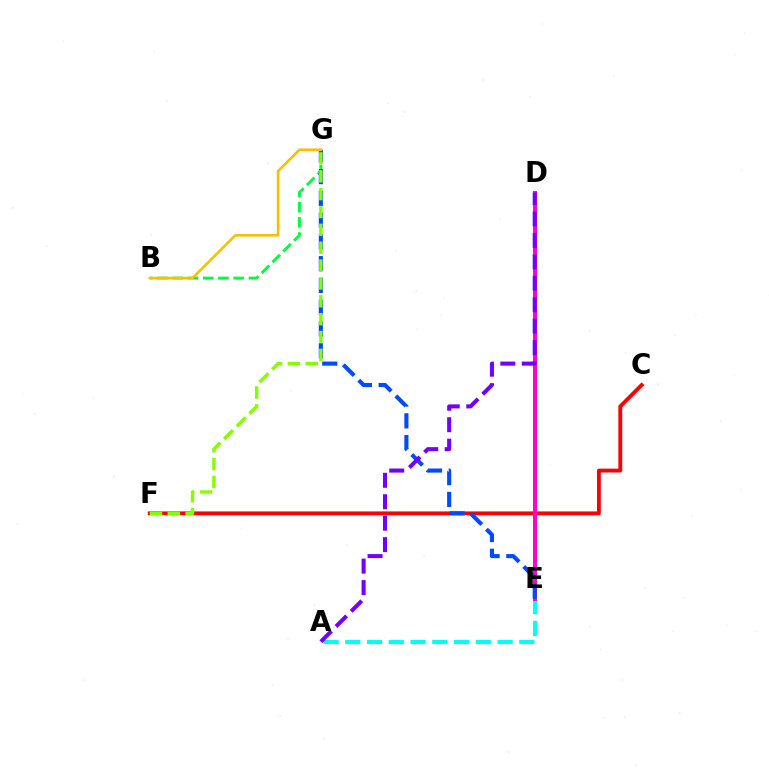{('A', 'E'): [{'color': '#00fff6', 'line_style': 'dashed', 'thickness': 2.96}], ('C', 'F'): [{'color': '#ff0000', 'line_style': 'solid', 'thickness': 2.76}], ('D', 'E'): [{'color': '#ff00cf', 'line_style': 'solid', 'thickness': 2.86}], ('B', 'G'): [{'color': '#00ff39', 'line_style': 'dashed', 'thickness': 2.07}, {'color': '#ffbd00', 'line_style': 'solid', 'thickness': 1.85}], ('E', 'G'): [{'color': '#004bff', 'line_style': 'dashed', 'thickness': 2.96}], ('F', 'G'): [{'color': '#84ff00', 'line_style': 'dashed', 'thickness': 2.43}], ('A', 'D'): [{'color': '#7200ff', 'line_style': 'dashed', 'thickness': 2.91}]}